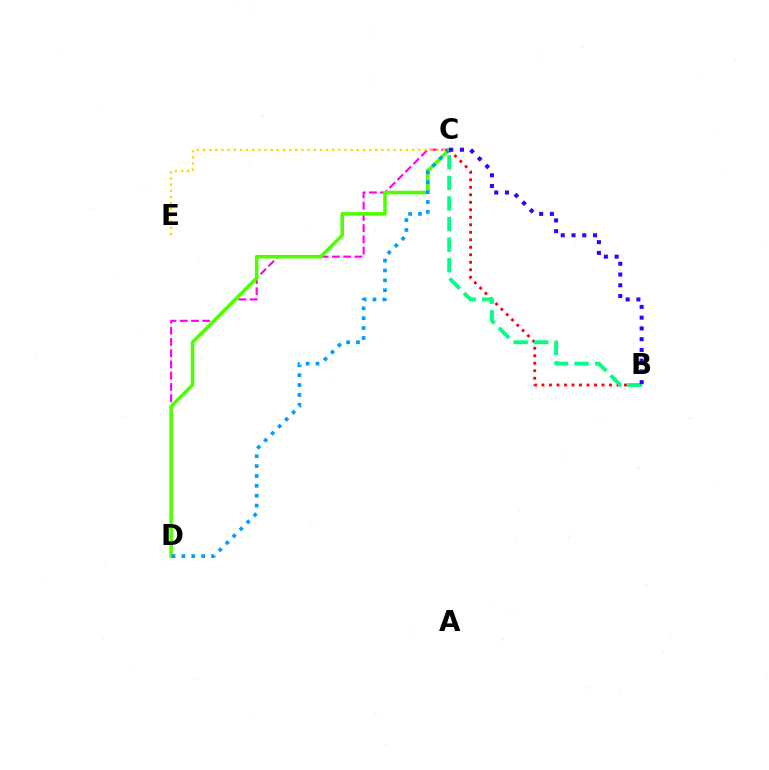{('C', 'D'): [{'color': '#ff00ed', 'line_style': 'dashed', 'thickness': 1.53}, {'color': '#4fff00', 'line_style': 'solid', 'thickness': 2.57}, {'color': '#009eff', 'line_style': 'dotted', 'thickness': 2.68}], ('B', 'C'): [{'color': '#ff0000', 'line_style': 'dotted', 'thickness': 2.04}, {'color': '#00ff86', 'line_style': 'dashed', 'thickness': 2.8}, {'color': '#3700ff', 'line_style': 'dotted', 'thickness': 2.92}], ('C', 'E'): [{'color': '#ffd500', 'line_style': 'dotted', 'thickness': 1.67}]}